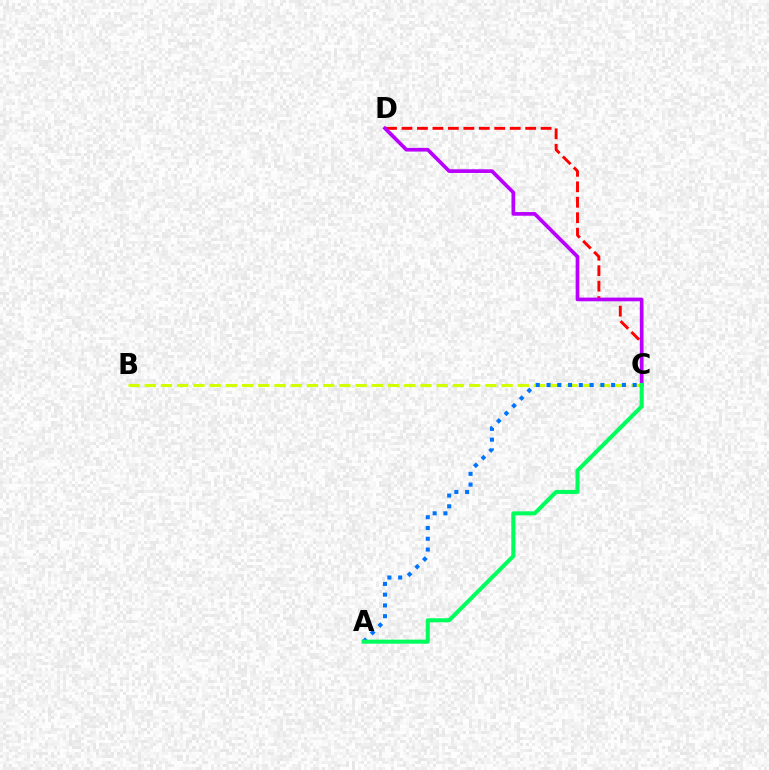{('C', 'D'): [{'color': '#ff0000', 'line_style': 'dashed', 'thickness': 2.1}, {'color': '#b900ff', 'line_style': 'solid', 'thickness': 2.65}], ('B', 'C'): [{'color': '#d1ff00', 'line_style': 'dashed', 'thickness': 2.2}], ('A', 'C'): [{'color': '#0074ff', 'line_style': 'dotted', 'thickness': 2.93}, {'color': '#00ff5c', 'line_style': 'solid', 'thickness': 2.91}]}